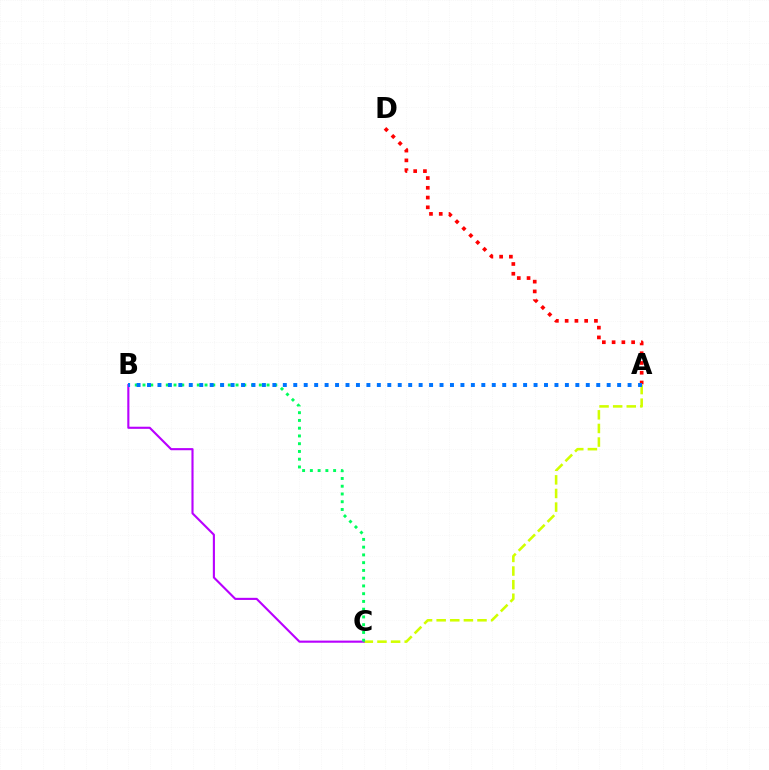{('A', 'D'): [{'color': '#ff0000', 'line_style': 'dotted', 'thickness': 2.65}], ('A', 'C'): [{'color': '#d1ff00', 'line_style': 'dashed', 'thickness': 1.85}], ('B', 'C'): [{'color': '#b900ff', 'line_style': 'solid', 'thickness': 1.53}, {'color': '#00ff5c', 'line_style': 'dotted', 'thickness': 2.11}], ('A', 'B'): [{'color': '#0074ff', 'line_style': 'dotted', 'thickness': 2.84}]}